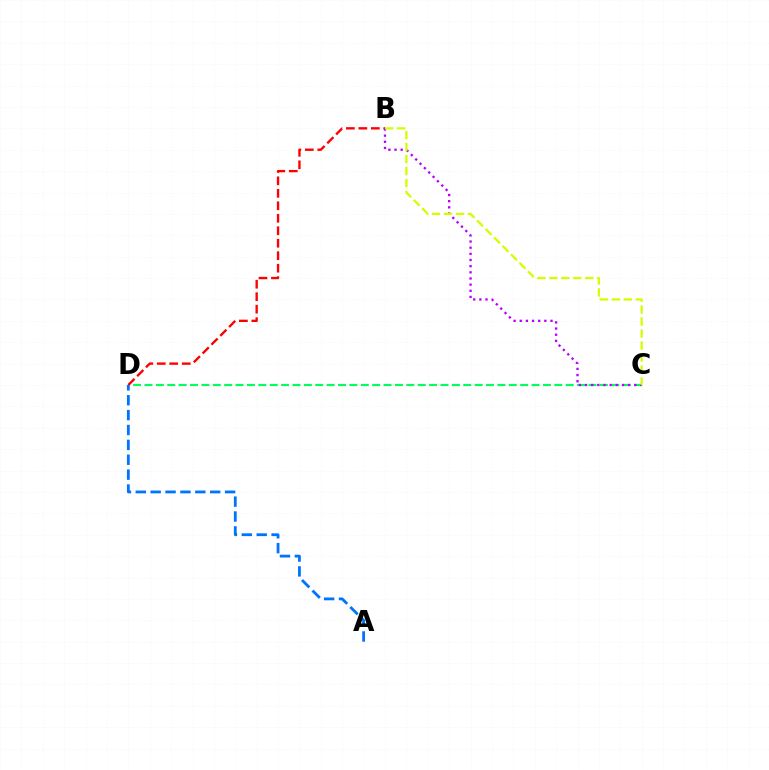{('C', 'D'): [{'color': '#00ff5c', 'line_style': 'dashed', 'thickness': 1.55}], ('B', 'D'): [{'color': '#ff0000', 'line_style': 'dashed', 'thickness': 1.7}], ('B', 'C'): [{'color': '#b900ff', 'line_style': 'dotted', 'thickness': 1.67}, {'color': '#d1ff00', 'line_style': 'dashed', 'thickness': 1.63}], ('A', 'D'): [{'color': '#0074ff', 'line_style': 'dashed', 'thickness': 2.02}]}